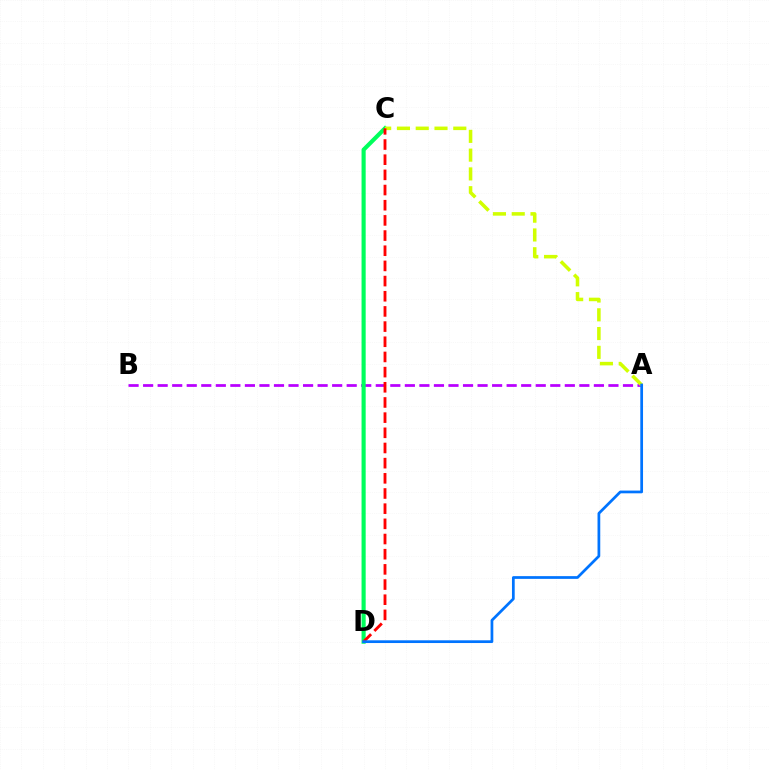{('A', 'B'): [{'color': '#b900ff', 'line_style': 'dashed', 'thickness': 1.98}], ('C', 'D'): [{'color': '#00ff5c', 'line_style': 'solid', 'thickness': 2.97}, {'color': '#ff0000', 'line_style': 'dashed', 'thickness': 2.06}], ('A', 'C'): [{'color': '#d1ff00', 'line_style': 'dashed', 'thickness': 2.55}], ('A', 'D'): [{'color': '#0074ff', 'line_style': 'solid', 'thickness': 1.97}]}